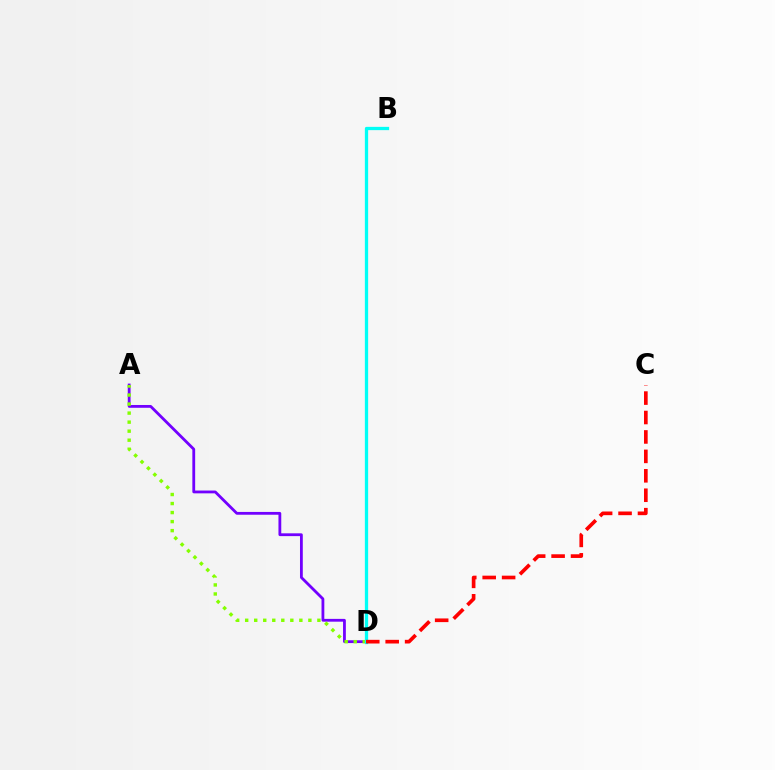{('A', 'D'): [{'color': '#7200ff', 'line_style': 'solid', 'thickness': 2.02}, {'color': '#84ff00', 'line_style': 'dotted', 'thickness': 2.45}], ('B', 'D'): [{'color': '#00fff6', 'line_style': 'solid', 'thickness': 2.37}], ('C', 'D'): [{'color': '#ff0000', 'line_style': 'dashed', 'thickness': 2.64}]}